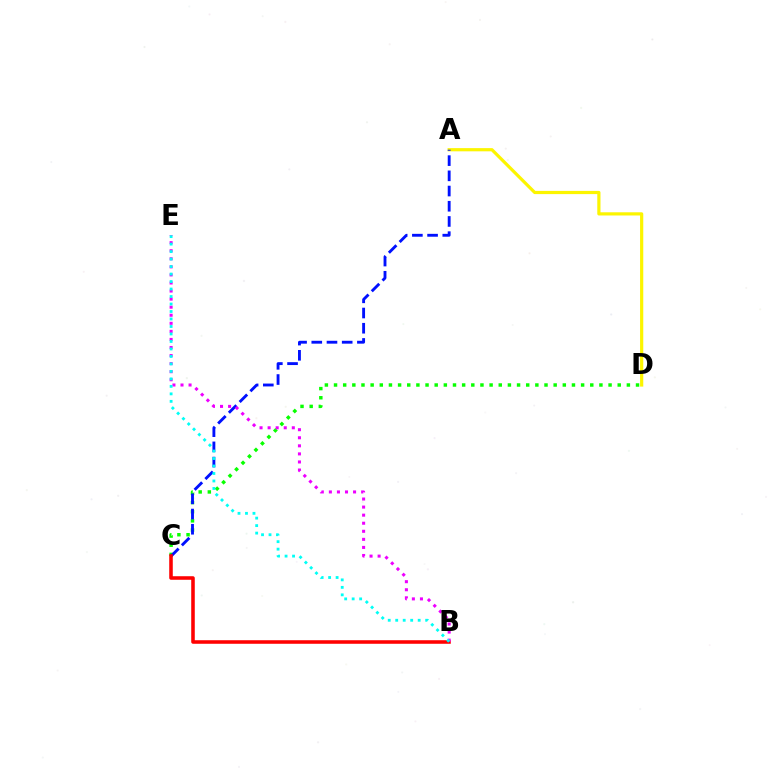{('A', 'D'): [{'color': '#fcf500', 'line_style': 'solid', 'thickness': 2.3}], ('C', 'D'): [{'color': '#08ff00', 'line_style': 'dotted', 'thickness': 2.49}], ('A', 'C'): [{'color': '#0010ff', 'line_style': 'dashed', 'thickness': 2.07}], ('B', 'C'): [{'color': '#ff0000', 'line_style': 'solid', 'thickness': 2.56}], ('B', 'E'): [{'color': '#ee00ff', 'line_style': 'dotted', 'thickness': 2.19}, {'color': '#00fff6', 'line_style': 'dotted', 'thickness': 2.03}]}